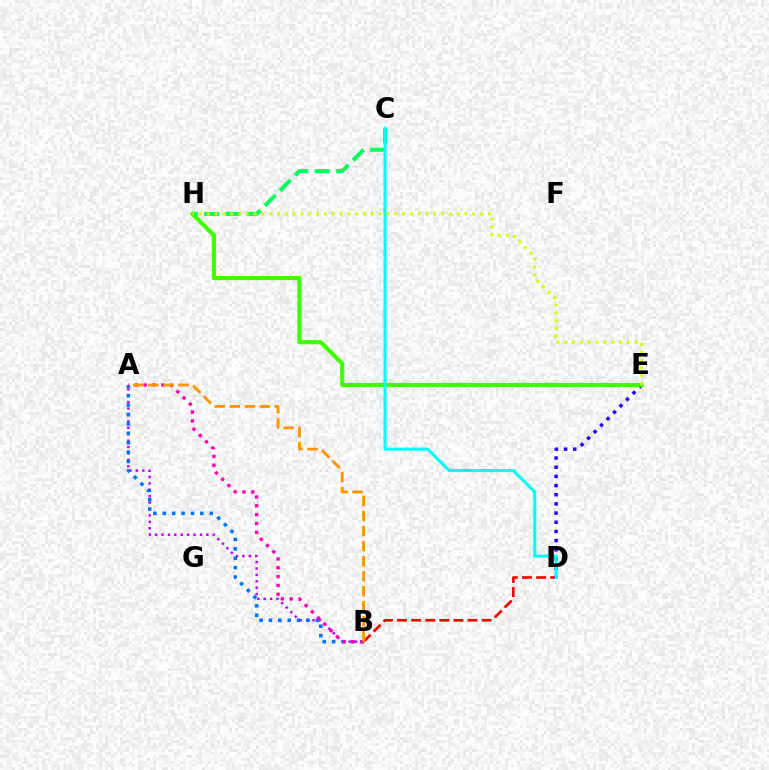{('B', 'D'): [{'color': '#ff0000', 'line_style': 'dashed', 'thickness': 1.92}], ('A', 'B'): [{'color': '#b900ff', 'line_style': 'dotted', 'thickness': 1.74}, {'color': '#0074ff', 'line_style': 'dotted', 'thickness': 2.55}, {'color': '#ff00ac', 'line_style': 'dotted', 'thickness': 2.4}, {'color': '#ff9400', 'line_style': 'dashed', 'thickness': 2.05}], ('D', 'E'): [{'color': '#2500ff', 'line_style': 'dotted', 'thickness': 2.49}], ('E', 'H'): [{'color': '#3dff00', 'line_style': 'solid', 'thickness': 2.99}, {'color': '#d1ff00', 'line_style': 'dotted', 'thickness': 2.12}], ('C', 'H'): [{'color': '#00ff5c', 'line_style': 'dashed', 'thickness': 2.91}], ('C', 'D'): [{'color': '#00fff6', 'line_style': 'solid', 'thickness': 2.2}]}